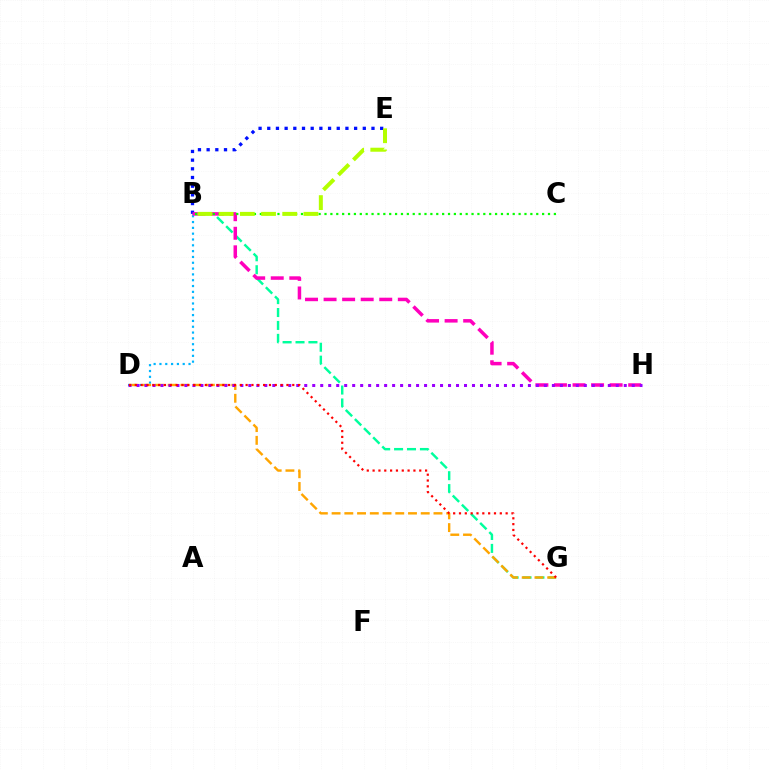{('B', 'G'): [{'color': '#00ff9d', 'line_style': 'dashed', 'thickness': 1.75}], ('B', 'D'): [{'color': '#00b5ff', 'line_style': 'dotted', 'thickness': 1.58}], ('B', 'E'): [{'color': '#0010ff', 'line_style': 'dotted', 'thickness': 2.36}, {'color': '#b3ff00', 'line_style': 'dashed', 'thickness': 2.88}], ('D', 'G'): [{'color': '#ffa500', 'line_style': 'dashed', 'thickness': 1.73}, {'color': '#ff0000', 'line_style': 'dotted', 'thickness': 1.58}], ('B', 'H'): [{'color': '#ff00bd', 'line_style': 'dashed', 'thickness': 2.52}], ('B', 'C'): [{'color': '#08ff00', 'line_style': 'dotted', 'thickness': 1.6}], ('D', 'H'): [{'color': '#9b00ff', 'line_style': 'dotted', 'thickness': 2.17}]}